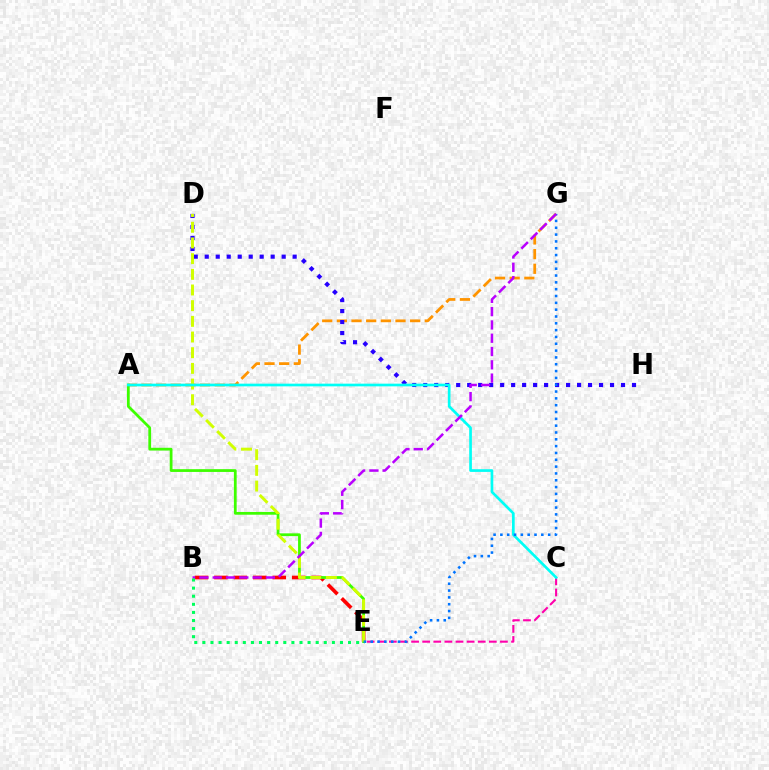{('B', 'E'): [{'color': '#ff0000', 'line_style': 'dashed', 'thickness': 2.64}, {'color': '#00ff5c', 'line_style': 'dotted', 'thickness': 2.2}], ('A', 'G'): [{'color': '#ff9400', 'line_style': 'dashed', 'thickness': 1.99}], ('A', 'E'): [{'color': '#3dff00', 'line_style': 'solid', 'thickness': 1.99}], ('D', 'H'): [{'color': '#2500ff', 'line_style': 'dotted', 'thickness': 2.99}], ('D', 'E'): [{'color': '#d1ff00', 'line_style': 'dashed', 'thickness': 2.13}], ('C', 'E'): [{'color': '#ff00ac', 'line_style': 'dashed', 'thickness': 1.51}], ('A', 'C'): [{'color': '#00fff6', 'line_style': 'solid', 'thickness': 1.93}], ('E', 'G'): [{'color': '#0074ff', 'line_style': 'dotted', 'thickness': 1.85}], ('B', 'G'): [{'color': '#b900ff', 'line_style': 'dashed', 'thickness': 1.81}]}